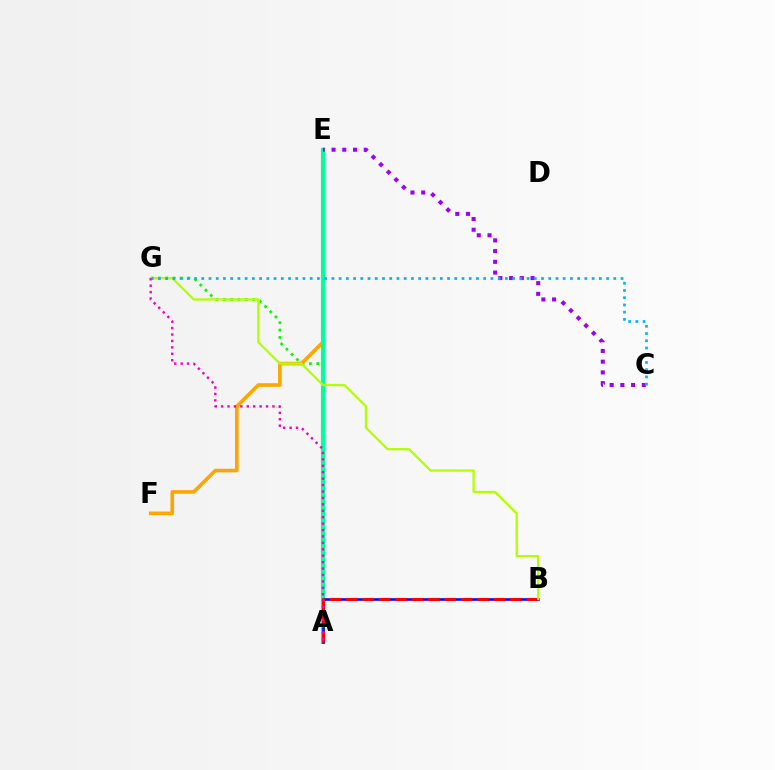{('A', 'G'): [{'color': '#08ff00', 'line_style': 'dotted', 'thickness': 2.0}, {'color': '#ff00bd', 'line_style': 'dotted', 'thickness': 1.74}], ('E', 'F'): [{'color': '#ffa500', 'line_style': 'solid', 'thickness': 2.6}], ('A', 'E'): [{'color': '#00ff9d', 'line_style': 'solid', 'thickness': 2.98}], ('C', 'E'): [{'color': '#9b00ff', 'line_style': 'dotted', 'thickness': 2.91}], ('A', 'B'): [{'color': '#0010ff', 'line_style': 'solid', 'thickness': 1.91}, {'color': '#ff0000', 'line_style': 'dashed', 'thickness': 2.23}], ('B', 'G'): [{'color': '#b3ff00', 'line_style': 'solid', 'thickness': 1.64}], ('C', 'G'): [{'color': '#00b5ff', 'line_style': 'dotted', 'thickness': 1.96}]}